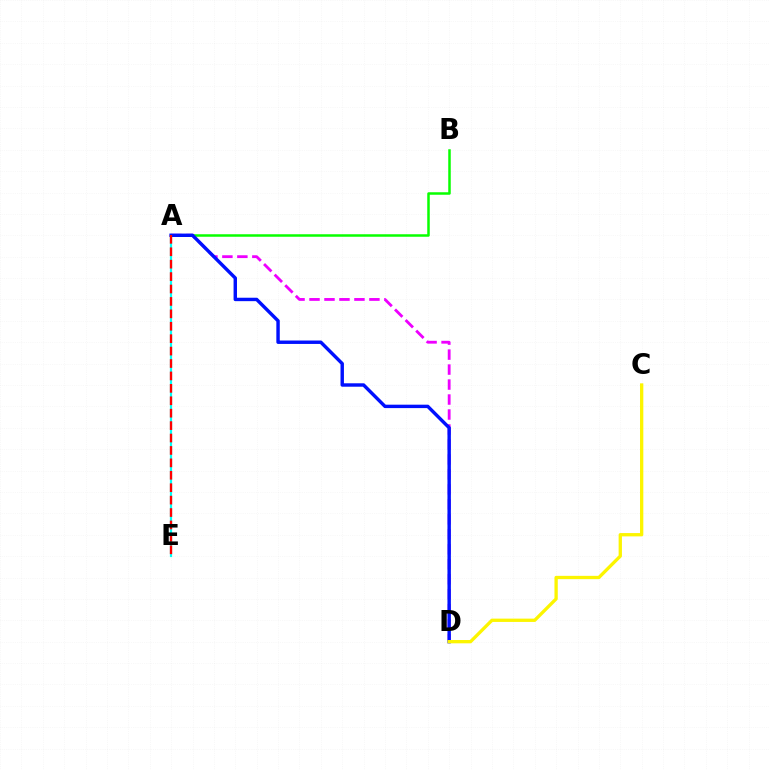{('A', 'E'): [{'color': '#00fff6', 'line_style': 'solid', 'thickness': 1.59}, {'color': '#ff0000', 'line_style': 'dashed', 'thickness': 1.69}], ('A', 'D'): [{'color': '#ee00ff', 'line_style': 'dashed', 'thickness': 2.03}, {'color': '#0010ff', 'line_style': 'solid', 'thickness': 2.46}], ('A', 'B'): [{'color': '#08ff00', 'line_style': 'solid', 'thickness': 1.8}], ('C', 'D'): [{'color': '#fcf500', 'line_style': 'solid', 'thickness': 2.38}]}